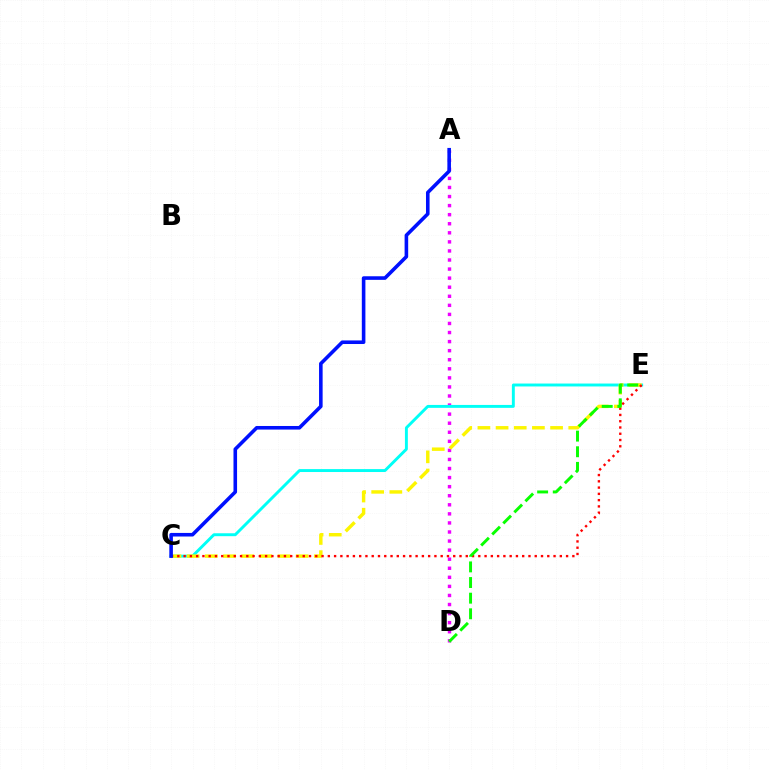{('A', 'D'): [{'color': '#ee00ff', 'line_style': 'dotted', 'thickness': 2.46}], ('C', 'E'): [{'color': '#00fff6', 'line_style': 'solid', 'thickness': 2.1}, {'color': '#fcf500', 'line_style': 'dashed', 'thickness': 2.47}, {'color': '#ff0000', 'line_style': 'dotted', 'thickness': 1.7}], ('A', 'C'): [{'color': '#0010ff', 'line_style': 'solid', 'thickness': 2.58}], ('D', 'E'): [{'color': '#08ff00', 'line_style': 'dashed', 'thickness': 2.12}]}